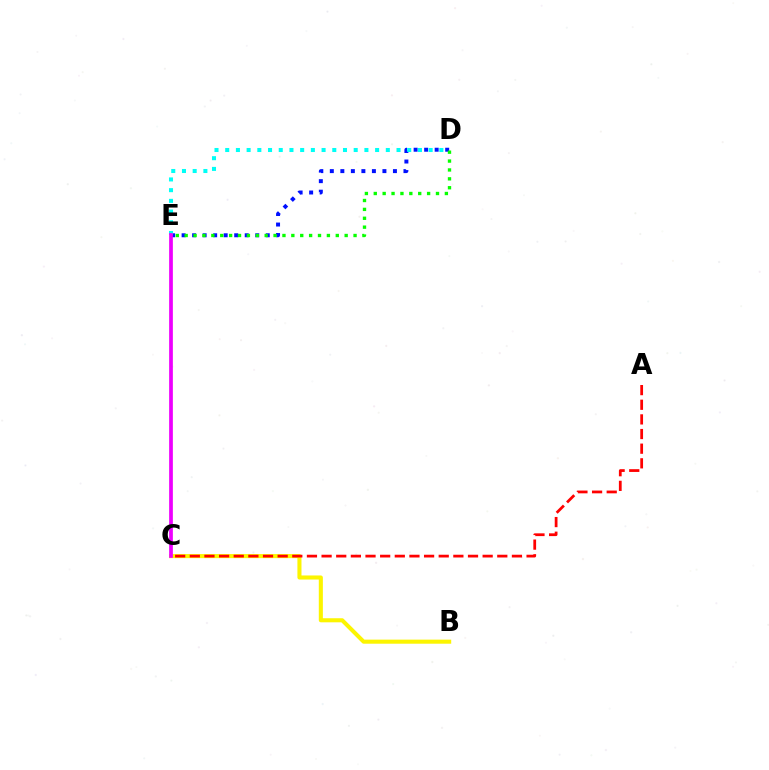{('B', 'C'): [{'color': '#fcf500', 'line_style': 'solid', 'thickness': 2.93}], ('D', 'E'): [{'color': '#0010ff', 'line_style': 'dotted', 'thickness': 2.86}, {'color': '#08ff00', 'line_style': 'dotted', 'thickness': 2.41}, {'color': '#00fff6', 'line_style': 'dotted', 'thickness': 2.91}], ('C', 'E'): [{'color': '#ee00ff', 'line_style': 'solid', 'thickness': 2.68}], ('A', 'C'): [{'color': '#ff0000', 'line_style': 'dashed', 'thickness': 1.99}]}